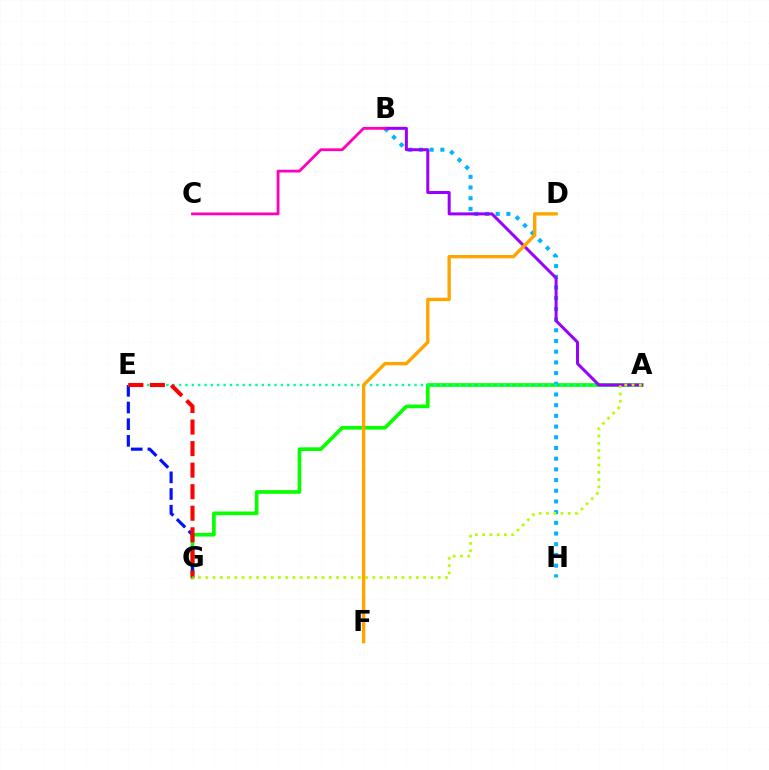{('A', 'G'): [{'color': '#08ff00', 'line_style': 'solid', 'thickness': 2.65}, {'color': '#b3ff00', 'line_style': 'dotted', 'thickness': 1.97}], ('E', 'G'): [{'color': '#0010ff', 'line_style': 'dashed', 'thickness': 2.27}, {'color': '#ff0000', 'line_style': 'dashed', 'thickness': 2.93}], ('B', 'H'): [{'color': '#00b5ff', 'line_style': 'dotted', 'thickness': 2.91}], ('A', 'E'): [{'color': '#00ff9d', 'line_style': 'dotted', 'thickness': 1.73}], ('A', 'B'): [{'color': '#9b00ff', 'line_style': 'solid', 'thickness': 2.15}], ('B', 'C'): [{'color': '#ff00bd', 'line_style': 'solid', 'thickness': 2.02}], ('D', 'F'): [{'color': '#ffa500', 'line_style': 'solid', 'thickness': 2.42}]}